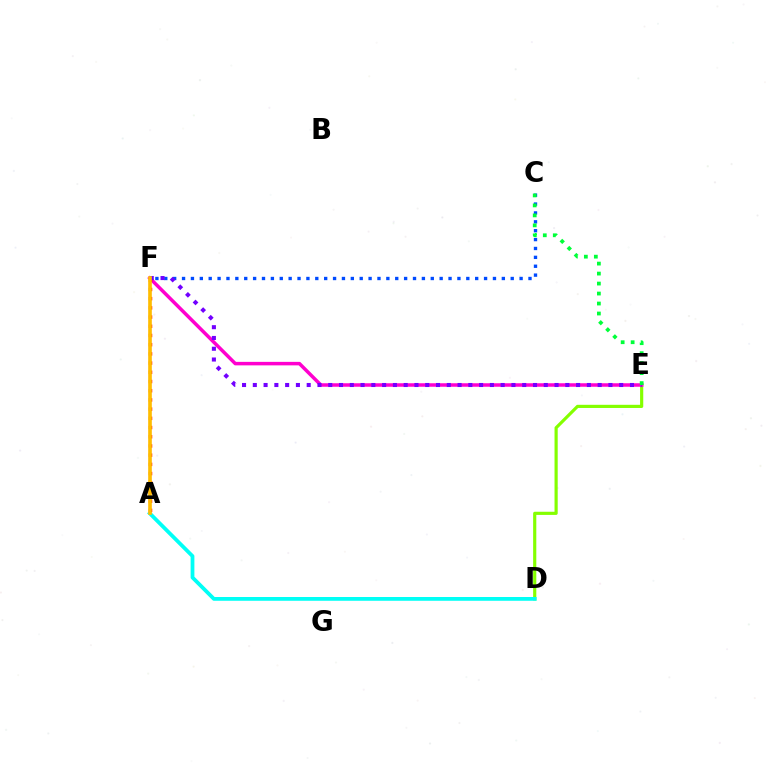{('D', 'E'): [{'color': '#84ff00', 'line_style': 'solid', 'thickness': 2.28}], ('E', 'F'): [{'color': '#ff00cf', 'line_style': 'solid', 'thickness': 2.52}, {'color': '#7200ff', 'line_style': 'dotted', 'thickness': 2.93}], ('A', 'F'): [{'color': '#ff0000', 'line_style': 'dotted', 'thickness': 2.5}, {'color': '#ffbd00', 'line_style': 'solid', 'thickness': 2.63}], ('C', 'F'): [{'color': '#004bff', 'line_style': 'dotted', 'thickness': 2.41}], ('C', 'E'): [{'color': '#00ff39', 'line_style': 'dotted', 'thickness': 2.71}], ('A', 'D'): [{'color': '#00fff6', 'line_style': 'solid', 'thickness': 2.72}]}